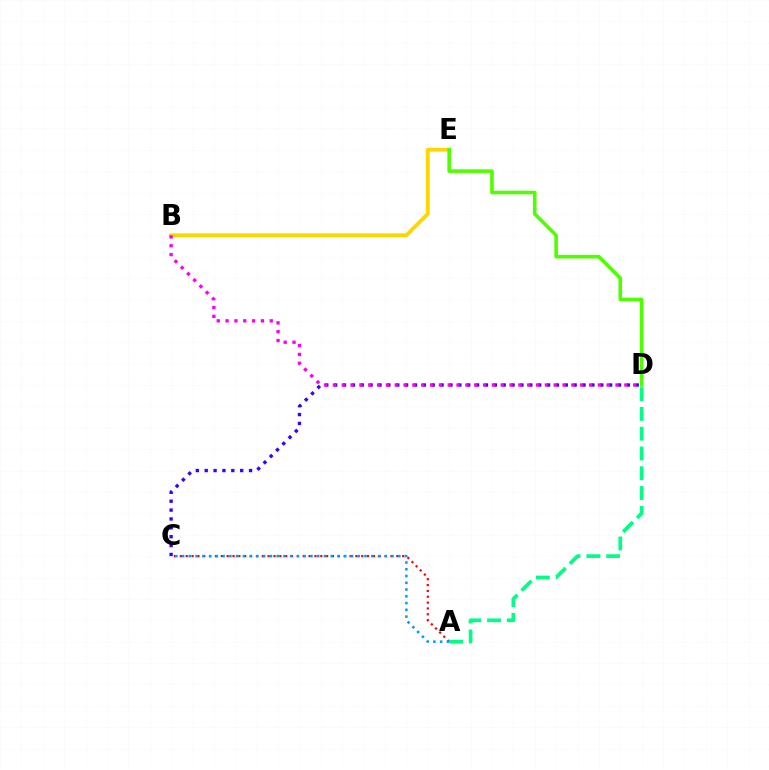{('B', 'E'): [{'color': '#ffd500', 'line_style': 'solid', 'thickness': 2.77}], ('A', 'C'): [{'color': '#ff0000', 'line_style': 'dotted', 'thickness': 1.59}, {'color': '#009eff', 'line_style': 'dotted', 'thickness': 1.84}], ('A', 'D'): [{'color': '#00ff86', 'line_style': 'dashed', 'thickness': 2.69}], ('D', 'E'): [{'color': '#4fff00', 'line_style': 'solid', 'thickness': 2.59}], ('C', 'D'): [{'color': '#3700ff', 'line_style': 'dotted', 'thickness': 2.41}], ('B', 'D'): [{'color': '#ff00ed', 'line_style': 'dotted', 'thickness': 2.4}]}